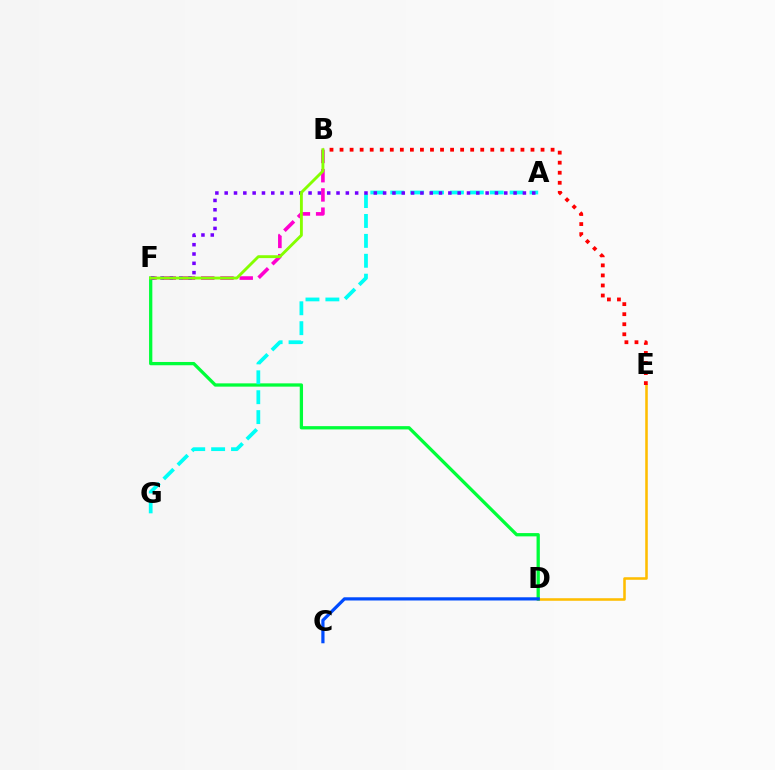{('D', 'E'): [{'color': '#ffbd00', 'line_style': 'solid', 'thickness': 1.84}], ('D', 'F'): [{'color': '#00ff39', 'line_style': 'solid', 'thickness': 2.36}], ('B', 'E'): [{'color': '#ff0000', 'line_style': 'dotted', 'thickness': 2.73}], ('C', 'D'): [{'color': '#004bff', 'line_style': 'solid', 'thickness': 2.31}], ('B', 'F'): [{'color': '#ff00cf', 'line_style': 'dashed', 'thickness': 2.61}, {'color': '#84ff00', 'line_style': 'solid', 'thickness': 2.07}], ('A', 'G'): [{'color': '#00fff6', 'line_style': 'dashed', 'thickness': 2.7}], ('A', 'F'): [{'color': '#7200ff', 'line_style': 'dotted', 'thickness': 2.53}]}